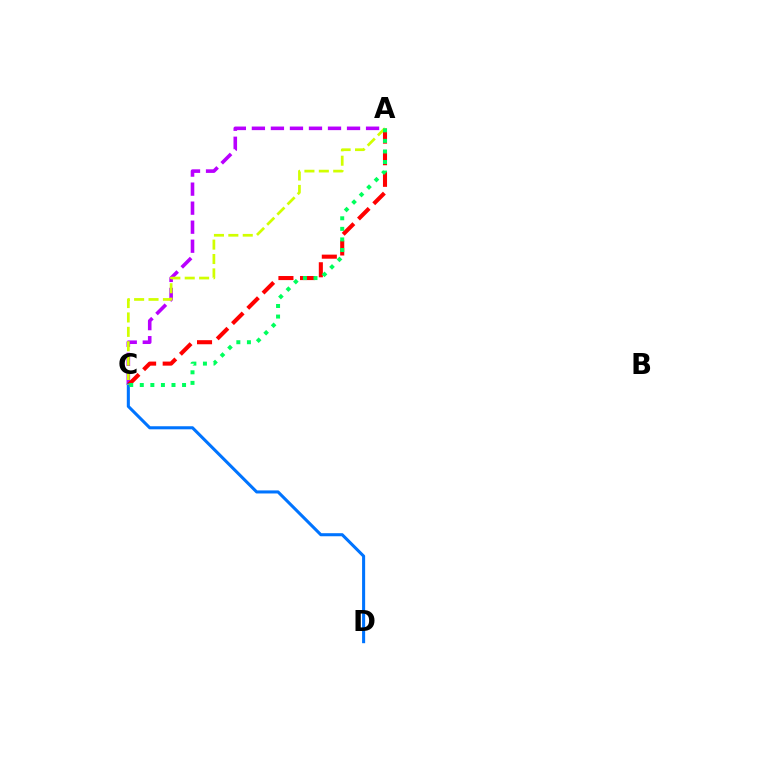{('A', 'C'): [{'color': '#b900ff', 'line_style': 'dashed', 'thickness': 2.58}, {'color': '#ff0000', 'line_style': 'dashed', 'thickness': 2.93}, {'color': '#d1ff00', 'line_style': 'dashed', 'thickness': 1.96}, {'color': '#00ff5c', 'line_style': 'dotted', 'thickness': 2.87}], ('C', 'D'): [{'color': '#0074ff', 'line_style': 'solid', 'thickness': 2.2}]}